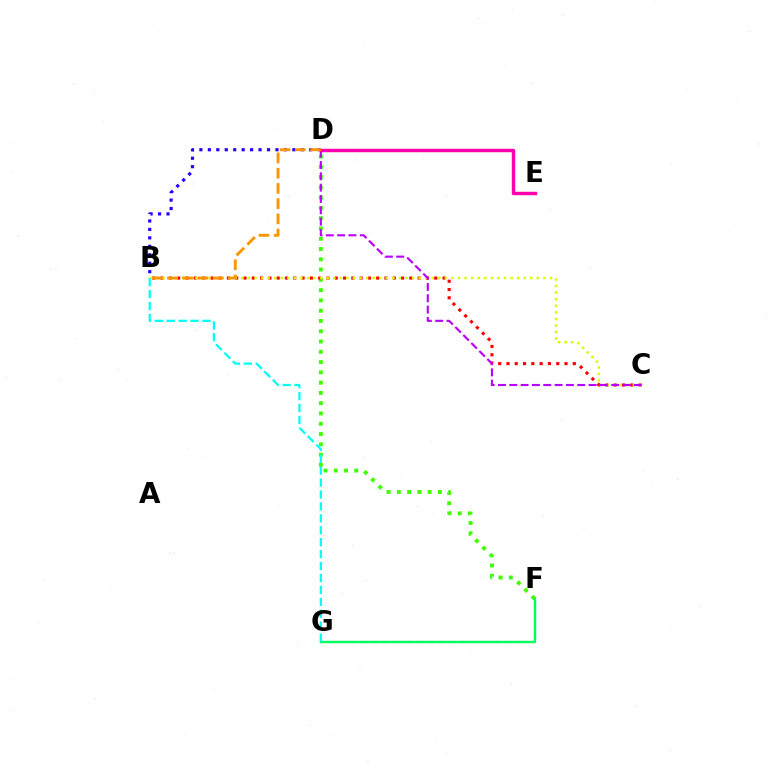{('D', 'F'): [{'color': '#3dff00', 'line_style': 'dotted', 'thickness': 2.79}], ('B', 'C'): [{'color': '#ff0000', 'line_style': 'dotted', 'thickness': 2.25}, {'color': '#d1ff00', 'line_style': 'dotted', 'thickness': 1.78}], ('B', 'D'): [{'color': '#2500ff', 'line_style': 'dotted', 'thickness': 2.3}, {'color': '#ff9400', 'line_style': 'dashed', 'thickness': 2.07}], ('F', 'G'): [{'color': '#0074ff', 'line_style': 'dashed', 'thickness': 1.5}, {'color': '#00ff5c', 'line_style': 'solid', 'thickness': 1.71}], ('C', 'D'): [{'color': '#b900ff', 'line_style': 'dashed', 'thickness': 1.54}], ('D', 'E'): [{'color': '#ff00ac', 'line_style': 'solid', 'thickness': 2.48}], ('B', 'G'): [{'color': '#00fff6', 'line_style': 'dashed', 'thickness': 1.62}]}